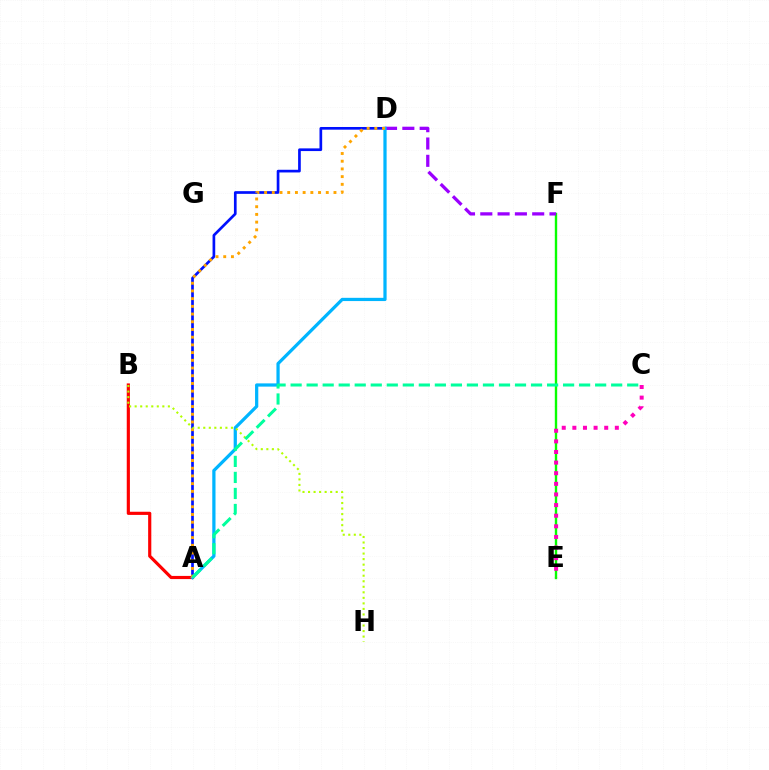{('A', 'D'): [{'color': '#0010ff', 'line_style': 'solid', 'thickness': 1.93}, {'color': '#00b5ff', 'line_style': 'solid', 'thickness': 2.33}, {'color': '#ffa500', 'line_style': 'dotted', 'thickness': 2.09}], ('E', 'F'): [{'color': '#08ff00', 'line_style': 'solid', 'thickness': 1.72}], ('D', 'F'): [{'color': '#9b00ff', 'line_style': 'dashed', 'thickness': 2.35}], ('A', 'B'): [{'color': '#ff0000', 'line_style': 'solid', 'thickness': 2.28}], ('C', 'E'): [{'color': '#ff00bd', 'line_style': 'dotted', 'thickness': 2.88}], ('B', 'H'): [{'color': '#b3ff00', 'line_style': 'dotted', 'thickness': 1.5}], ('A', 'C'): [{'color': '#00ff9d', 'line_style': 'dashed', 'thickness': 2.18}]}